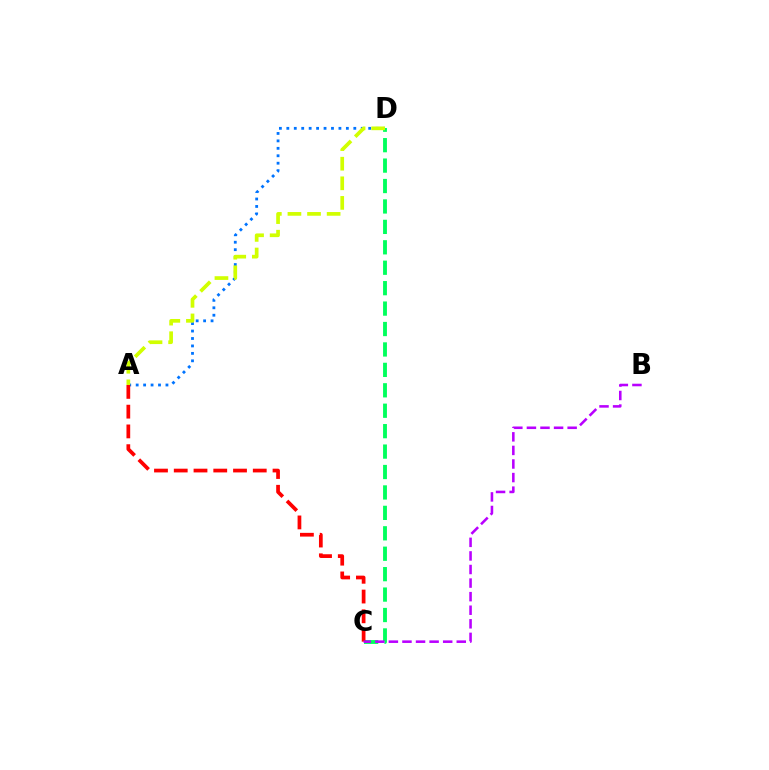{('C', 'D'): [{'color': '#00ff5c', 'line_style': 'dashed', 'thickness': 2.78}], ('A', 'D'): [{'color': '#0074ff', 'line_style': 'dotted', 'thickness': 2.02}, {'color': '#d1ff00', 'line_style': 'dashed', 'thickness': 2.66}], ('A', 'C'): [{'color': '#ff0000', 'line_style': 'dashed', 'thickness': 2.68}], ('B', 'C'): [{'color': '#b900ff', 'line_style': 'dashed', 'thickness': 1.84}]}